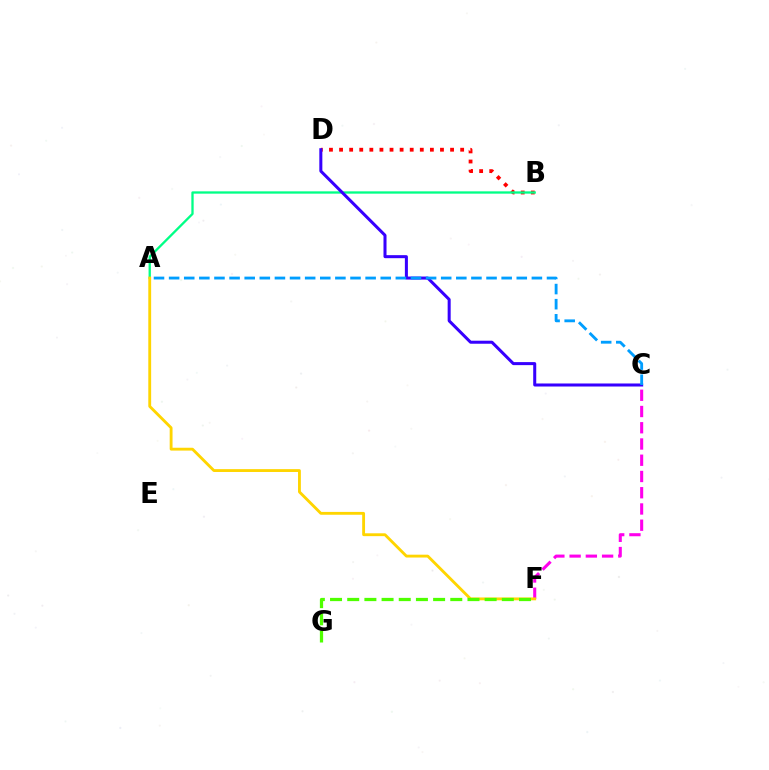{('B', 'D'): [{'color': '#ff0000', 'line_style': 'dotted', 'thickness': 2.74}], ('C', 'F'): [{'color': '#ff00ed', 'line_style': 'dashed', 'thickness': 2.21}], ('A', 'B'): [{'color': '#00ff86', 'line_style': 'solid', 'thickness': 1.66}], ('C', 'D'): [{'color': '#3700ff', 'line_style': 'solid', 'thickness': 2.18}], ('A', 'F'): [{'color': '#ffd500', 'line_style': 'solid', 'thickness': 2.05}], ('A', 'C'): [{'color': '#009eff', 'line_style': 'dashed', 'thickness': 2.05}], ('F', 'G'): [{'color': '#4fff00', 'line_style': 'dashed', 'thickness': 2.33}]}